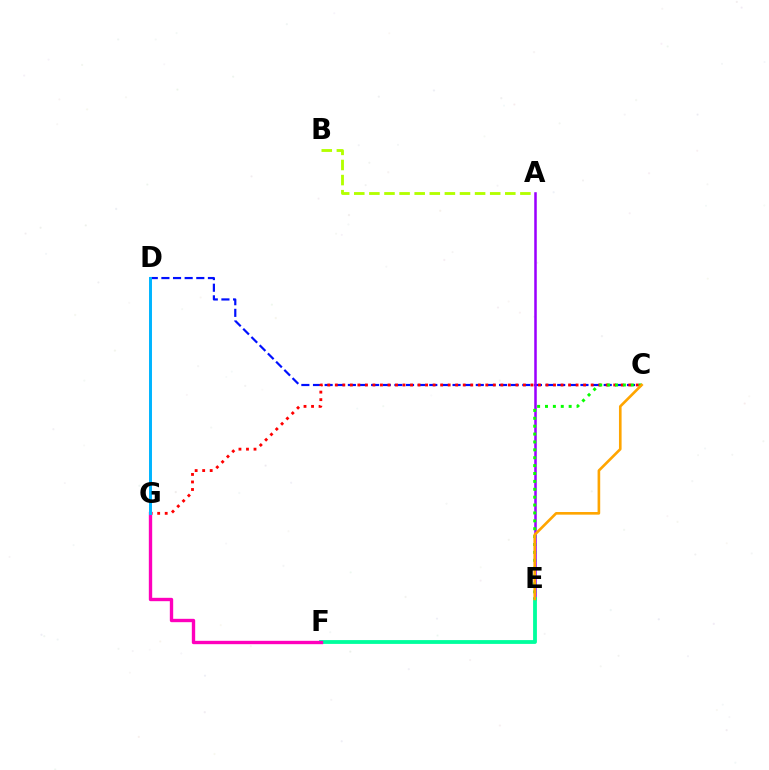{('A', 'B'): [{'color': '#b3ff00', 'line_style': 'dashed', 'thickness': 2.05}], ('C', 'D'): [{'color': '#0010ff', 'line_style': 'dashed', 'thickness': 1.58}], ('A', 'E'): [{'color': '#9b00ff', 'line_style': 'solid', 'thickness': 1.82}], ('E', 'F'): [{'color': '#00ff9d', 'line_style': 'solid', 'thickness': 2.74}], ('C', 'G'): [{'color': '#ff0000', 'line_style': 'dotted', 'thickness': 2.04}], ('F', 'G'): [{'color': '#ff00bd', 'line_style': 'solid', 'thickness': 2.42}], ('C', 'E'): [{'color': '#08ff00', 'line_style': 'dotted', 'thickness': 2.14}, {'color': '#ffa500', 'line_style': 'solid', 'thickness': 1.9}], ('D', 'G'): [{'color': '#00b5ff', 'line_style': 'solid', 'thickness': 2.13}]}